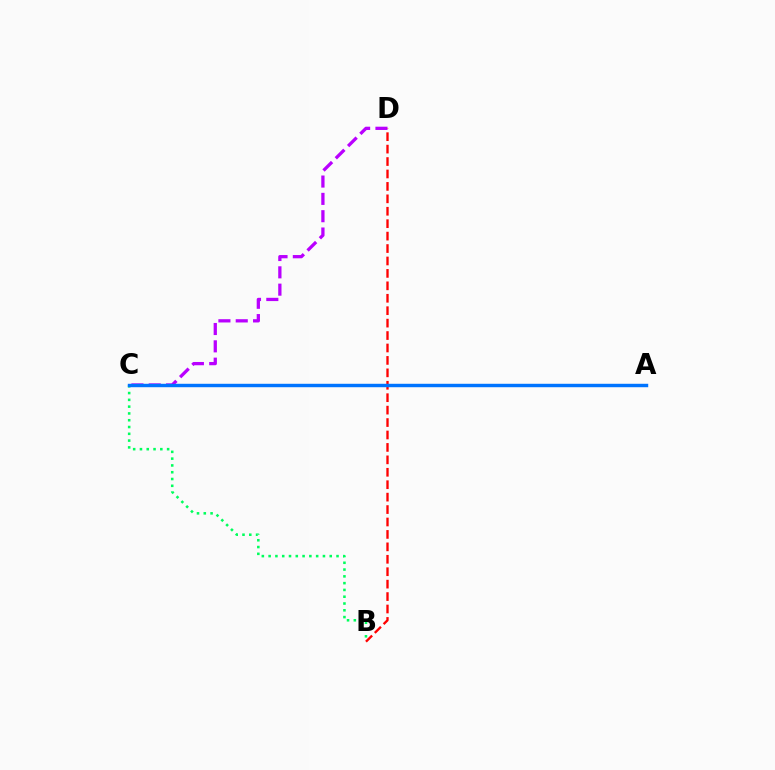{('C', 'D'): [{'color': '#b900ff', 'line_style': 'dashed', 'thickness': 2.35}], ('A', 'C'): [{'color': '#d1ff00', 'line_style': 'dotted', 'thickness': 2.0}, {'color': '#0074ff', 'line_style': 'solid', 'thickness': 2.47}], ('B', 'C'): [{'color': '#00ff5c', 'line_style': 'dotted', 'thickness': 1.84}], ('B', 'D'): [{'color': '#ff0000', 'line_style': 'dashed', 'thickness': 1.69}]}